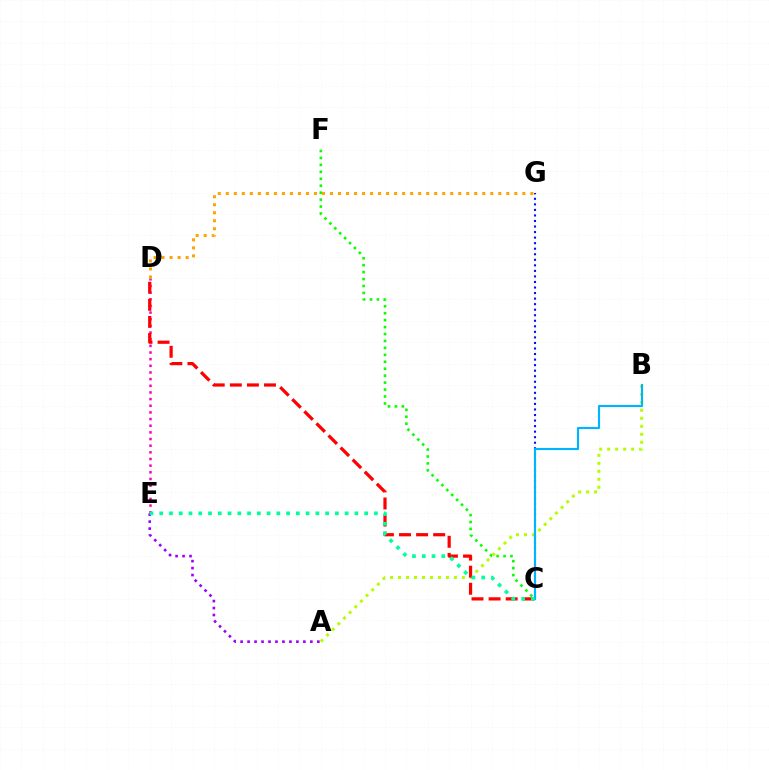{('D', 'E'): [{'color': '#ff00bd', 'line_style': 'dotted', 'thickness': 1.81}], ('A', 'B'): [{'color': '#b3ff00', 'line_style': 'dotted', 'thickness': 2.17}], ('C', 'F'): [{'color': '#08ff00', 'line_style': 'dotted', 'thickness': 1.89}], ('C', 'D'): [{'color': '#ff0000', 'line_style': 'dashed', 'thickness': 2.32}], ('C', 'G'): [{'color': '#0010ff', 'line_style': 'dotted', 'thickness': 1.51}], ('B', 'C'): [{'color': '#00b5ff', 'line_style': 'solid', 'thickness': 1.54}], ('A', 'E'): [{'color': '#9b00ff', 'line_style': 'dotted', 'thickness': 1.89}], ('D', 'G'): [{'color': '#ffa500', 'line_style': 'dotted', 'thickness': 2.18}], ('C', 'E'): [{'color': '#00ff9d', 'line_style': 'dotted', 'thickness': 2.65}]}